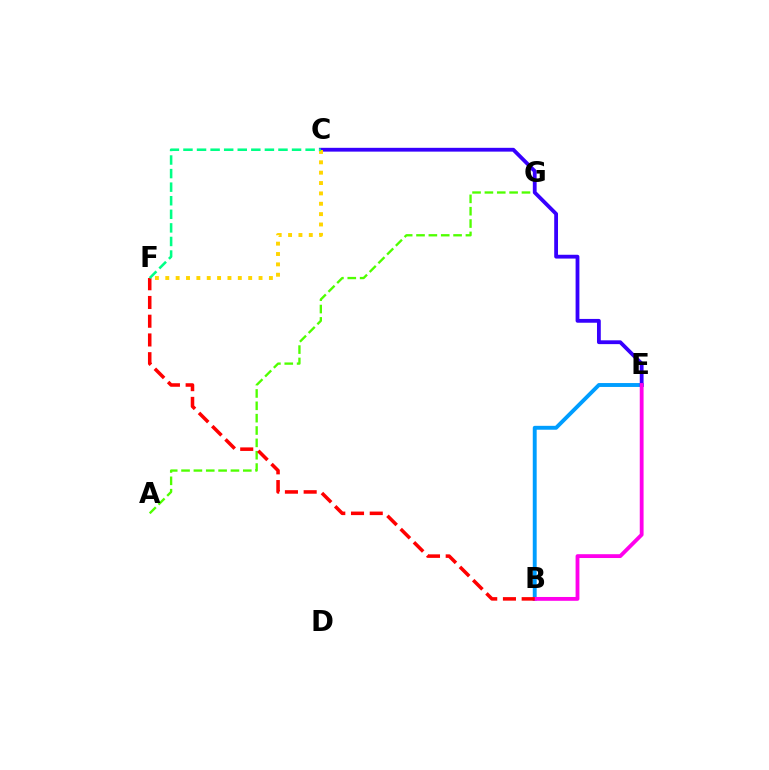{('A', 'G'): [{'color': '#4fff00', 'line_style': 'dashed', 'thickness': 1.68}], ('B', 'E'): [{'color': '#009eff', 'line_style': 'solid', 'thickness': 2.81}, {'color': '#ff00ed', 'line_style': 'solid', 'thickness': 2.75}], ('C', 'E'): [{'color': '#3700ff', 'line_style': 'solid', 'thickness': 2.74}], ('B', 'F'): [{'color': '#ff0000', 'line_style': 'dashed', 'thickness': 2.55}], ('C', 'F'): [{'color': '#ffd500', 'line_style': 'dotted', 'thickness': 2.82}, {'color': '#00ff86', 'line_style': 'dashed', 'thickness': 1.84}]}